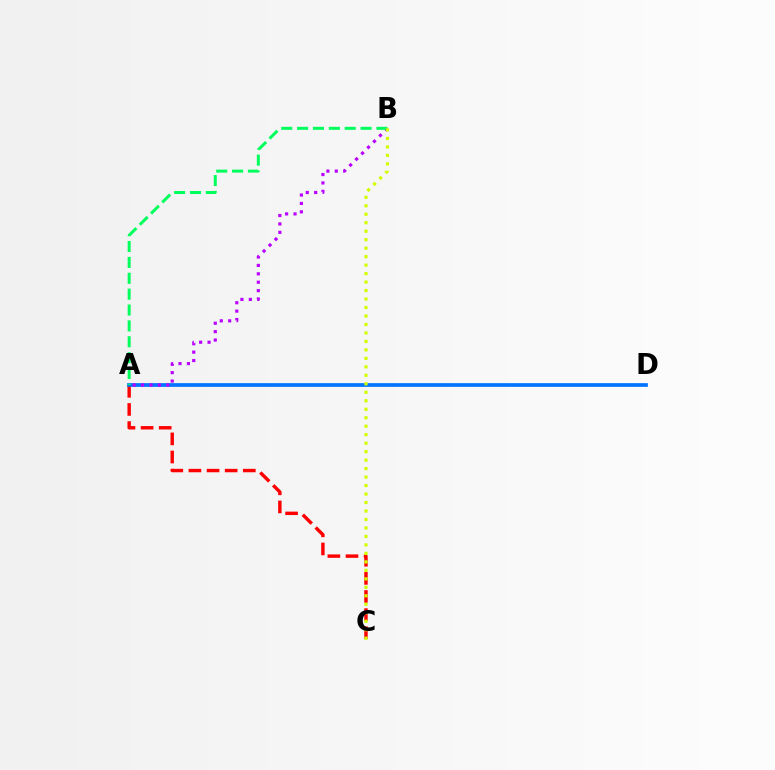{('A', 'C'): [{'color': '#ff0000', 'line_style': 'dashed', 'thickness': 2.46}], ('A', 'D'): [{'color': '#0074ff', 'line_style': 'solid', 'thickness': 2.67}], ('A', 'B'): [{'color': '#b900ff', 'line_style': 'dotted', 'thickness': 2.28}, {'color': '#00ff5c', 'line_style': 'dashed', 'thickness': 2.16}], ('B', 'C'): [{'color': '#d1ff00', 'line_style': 'dotted', 'thickness': 2.3}]}